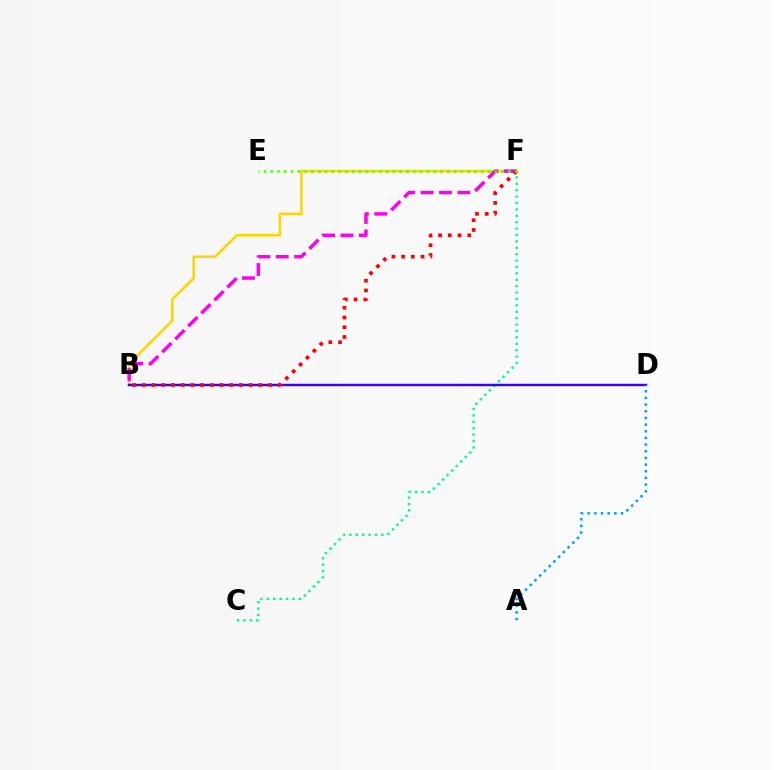{('B', 'F'): [{'color': '#ffd500', 'line_style': 'solid', 'thickness': 1.84}, {'color': '#ff00ed', 'line_style': 'dashed', 'thickness': 2.5}, {'color': '#ff0000', 'line_style': 'dotted', 'thickness': 2.64}], ('C', 'F'): [{'color': '#00ff86', 'line_style': 'dotted', 'thickness': 1.74}], ('B', 'D'): [{'color': '#3700ff', 'line_style': 'solid', 'thickness': 1.78}], ('A', 'D'): [{'color': '#009eff', 'line_style': 'dotted', 'thickness': 1.81}], ('E', 'F'): [{'color': '#4fff00', 'line_style': 'dotted', 'thickness': 1.85}]}